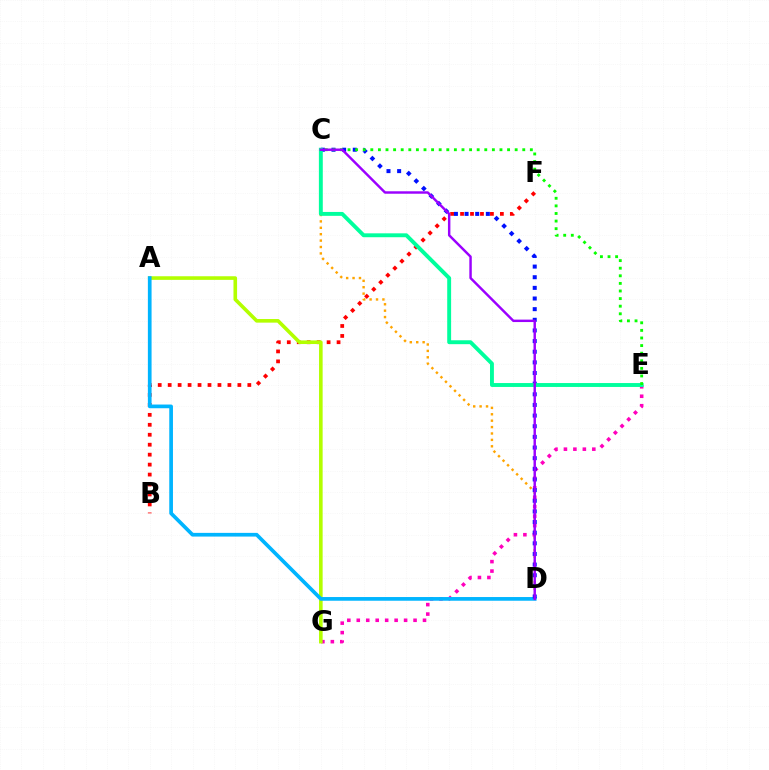{('C', 'D'): [{'color': '#ffa500', 'line_style': 'dotted', 'thickness': 1.74}, {'color': '#0010ff', 'line_style': 'dotted', 'thickness': 2.89}, {'color': '#9b00ff', 'line_style': 'solid', 'thickness': 1.76}], ('B', 'F'): [{'color': '#ff0000', 'line_style': 'dotted', 'thickness': 2.71}], ('E', 'G'): [{'color': '#ff00bd', 'line_style': 'dotted', 'thickness': 2.57}], ('A', 'G'): [{'color': '#b3ff00', 'line_style': 'solid', 'thickness': 2.6}], ('A', 'D'): [{'color': '#00b5ff', 'line_style': 'solid', 'thickness': 2.66}], ('C', 'E'): [{'color': '#00ff9d', 'line_style': 'solid', 'thickness': 2.81}, {'color': '#08ff00', 'line_style': 'dotted', 'thickness': 2.06}]}